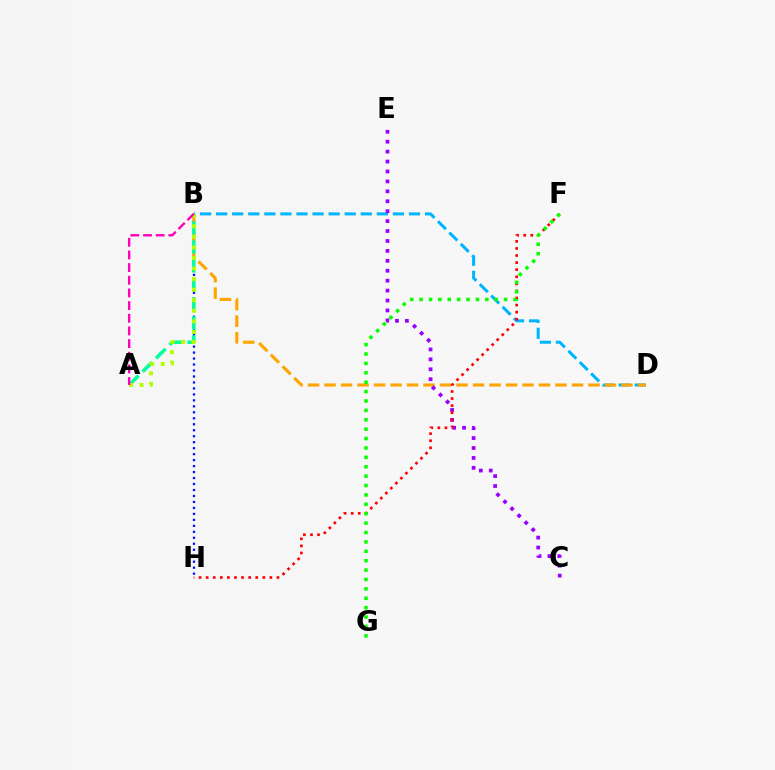{('B', 'D'): [{'color': '#00b5ff', 'line_style': 'dashed', 'thickness': 2.18}, {'color': '#ffa500', 'line_style': 'dashed', 'thickness': 2.24}], ('B', 'H'): [{'color': '#0010ff', 'line_style': 'dotted', 'thickness': 1.62}], ('A', 'B'): [{'color': '#00ff9d', 'line_style': 'dashed', 'thickness': 2.58}, {'color': '#b3ff00', 'line_style': 'dotted', 'thickness': 2.87}, {'color': '#ff00bd', 'line_style': 'dashed', 'thickness': 1.72}], ('C', 'E'): [{'color': '#9b00ff', 'line_style': 'dotted', 'thickness': 2.7}], ('F', 'H'): [{'color': '#ff0000', 'line_style': 'dotted', 'thickness': 1.92}], ('F', 'G'): [{'color': '#08ff00', 'line_style': 'dotted', 'thickness': 2.55}]}